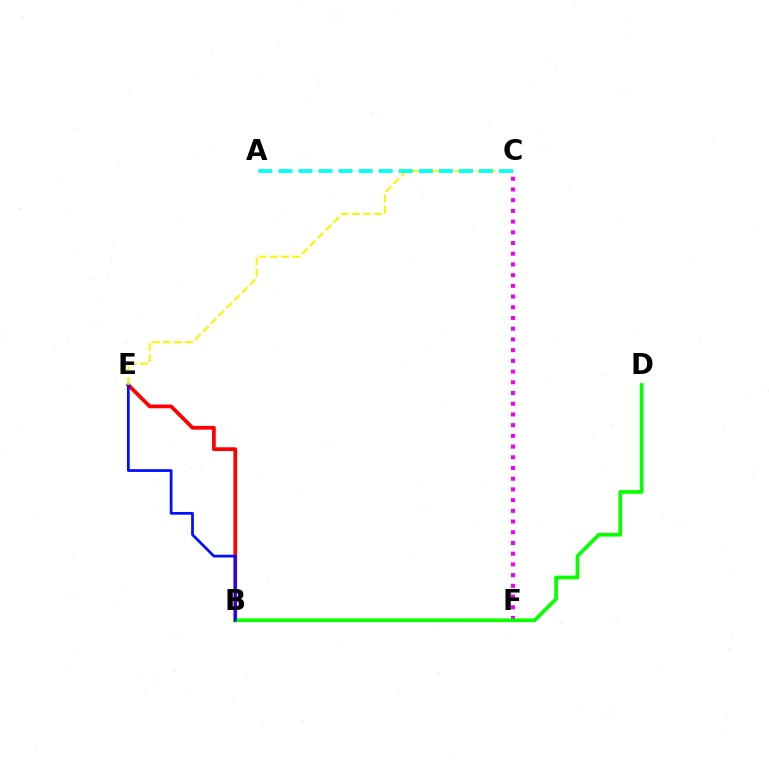{('C', 'F'): [{'color': '#ee00ff', 'line_style': 'dotted', 'thickness': 2.91}], ('B', 'E'): [{'color': '#ff0000', 'line_style': 'solid', 'thickness': 2.7}, {'color': '#0010ff', 'line_style': 'solid', 'thickness': 1.97}], ('B', 'D'): [{'color': '#08ff00', 'line_style': 'solid', 'thickness': 2.66}], ('C', 'E'): [{'color': '#fcf500', 'line_style': 'dashed', 'thickness': 1.5}], ('A', 'C'): [{'color': '#00fff6', 'line_style': 'dashed', 'thickness': 2.72}]}